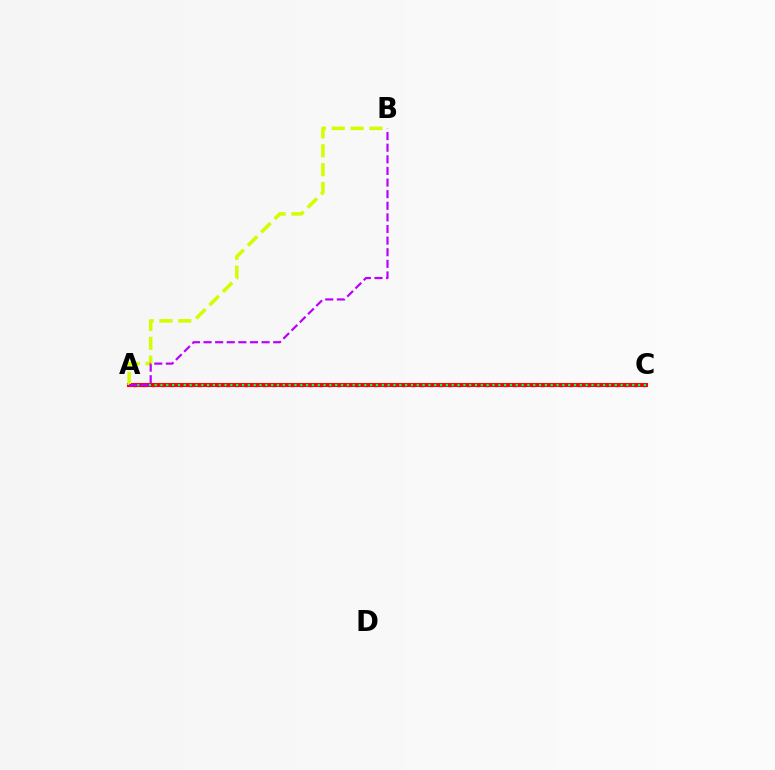{('A', 'C'): [{'color': '#0074ff', 'line_style': 'dotted', 'thickness': 2.52}, {'color': '#ff0000', 'line_style': 'solid', 'thickness': 2.9}, {'color': '#00ff5c', 'line_style': 'dotted', 'thickness': 1.58}], ('A', 'B'): [{'color': '#d1ff00', 'line_style': 'dashed', 'thickness': 2.56}, {'color': '#b900ff', 'line_style': 'dashed', 'thickness': 1.58}]}